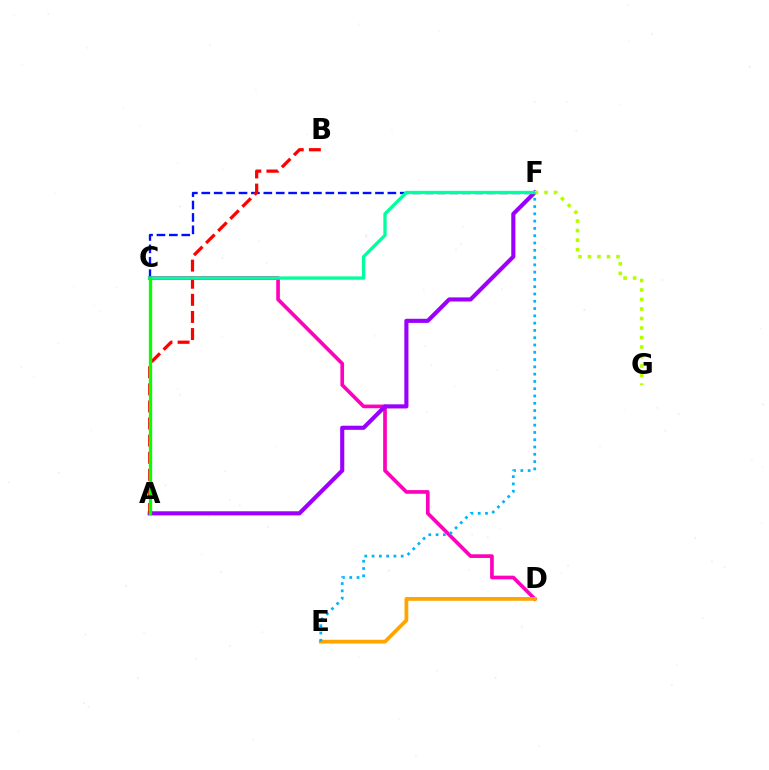{('C', 'D'): [{'color': '#ff00bd', 'line_style': 'solid', 'thickness': 2.64}], ('C', 'F'): [{'color': '#0010ff', 'line_style': 'dashed', 'thickness': 1.69}, {'color': '#00ff9d', 'line_style': 'solid', 'thickness': 2.4}], ('A', 'F'): [{'color': '#9b00ff', 'line_style': 'solid', 'thickness': 2.97}], ('A', 'B'): [{'color': '#ff0000', 'line_style': 'dashed', 'thickness': 2.32}], ('D', 'E'): [{'color': '#ffa500', 'line_style': 'solid', 'thickness': 2.71}], ('F', 'G'): [{'color': '#b3ff00', 'line_style': 'dotted', 'thickness': 2.58}], ('A', 'C'): [{'color': '#08ff00', 'line_style': 'solid', 'thickness': 2.38}], ('E', 'F'): [{'color': '#00b5ff', 'line_style': 'dotted', 'thickness': 1.98}]}